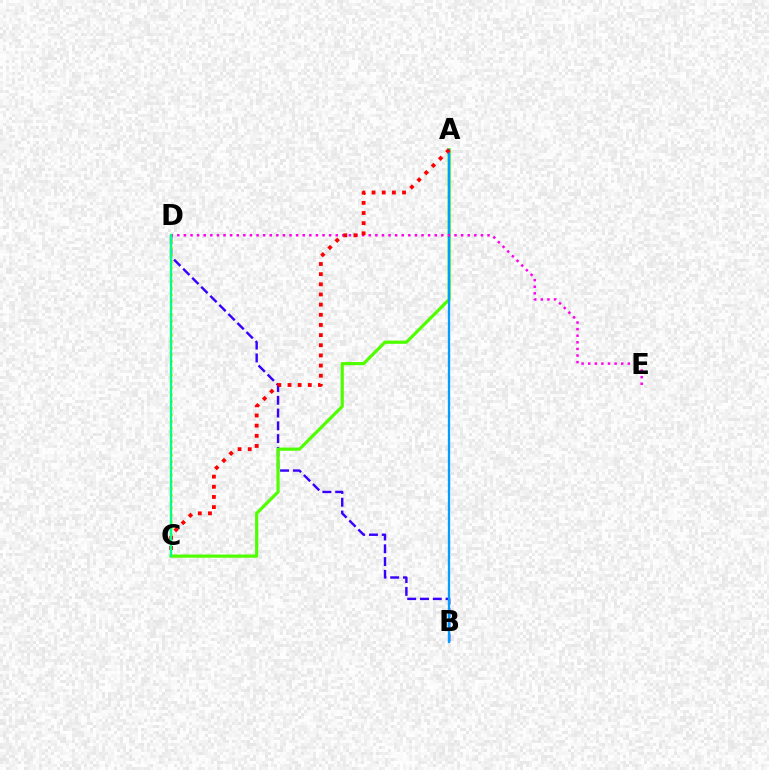{('B', 'D'): [{'color': '#3700ff', 'line_style': 'dashed', 'thickness': 1.74}], ('C', 'D'): [{'color': '#ffd500', 'line_style': 'dotted', 'thickness': 1.81}, {'color': '#00ff86', 'line_style': 'solid', 'thickness': 1.69}], ('A', 'C'): [{'color': '#4fff00', 'line_style': 'solid', 'thickness': 2.3}, {'color': '#ff0000', 'line_style': 'dotted', 'thickness': 2.76}], ('A', 'B'): [{'color': '#009eff', 'line_style': 'solid', 'thickness': 1.66}], ('D', 'E'): [{'color': '#ff00ed', 'line_style': 'dotted', 'thickness': 1.79}]}